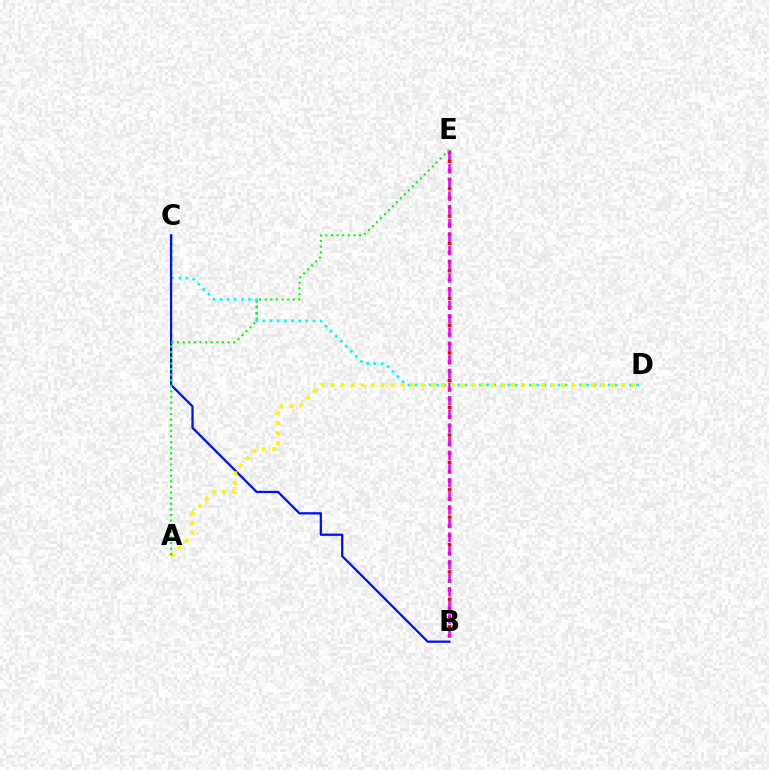{('B', 'E'): [{'color': '#ff0000', 'line_style': 'dotted', 'thickness': 2.48}, {'color': '#ee00ff', 'line_style': 'dashed', 'thickness': 1.85}], ('C', 'D'): [{'color': '#00fff6', 'line_style': 'dotted', 'thickness': 1.94}], ('B', 'C'): [{'color': '#0010ff', 'line_style': 'solid', 'thickness': 1.64}], ('A', 'D'): [{'color': '#fcf500', 'line_style': 'dotted', 'thickness': 2.72}], ('A', 'E'): [{'color': '#08ff00', 'line_style': 'dotted', 'thickness': 1.53}]}